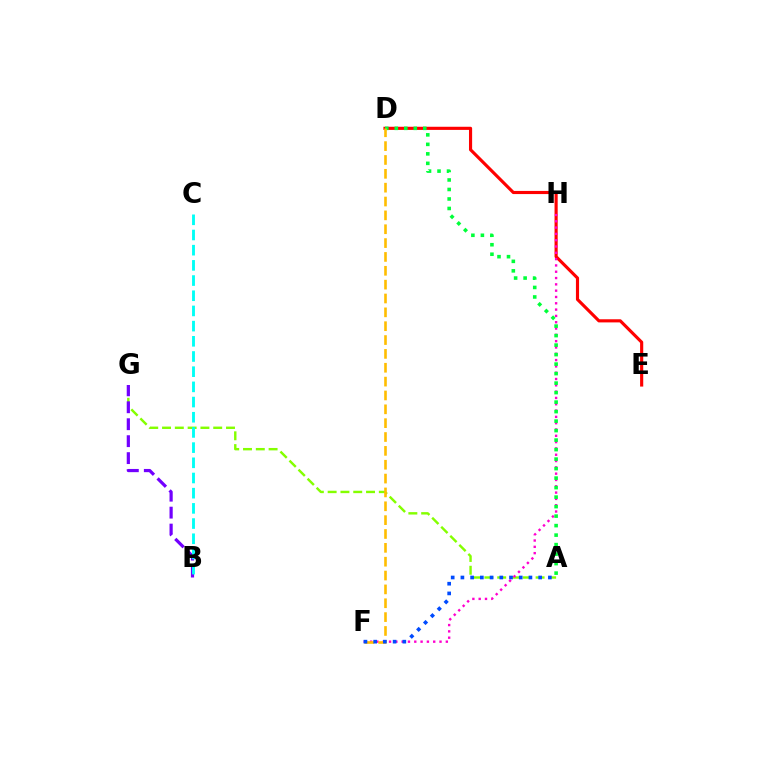{('A', 'G'): [{'color': '#84ff00', 'line_style': 'dashed', 'thickness': 1.74}], ('B', 'G'): [{'color': '#7200ff', 'line_style': 'dashed', 'thickness': 2.3}], ('D', 'E'): [{'color': '#ff0000', 'line_style': 'solid', 'thickness': 2.26}], ('F', 'H'): [{'color': '#ff00cf', 'line_style': 'dotted', 'thickness': 1.71}], ('A', 'D'): [{'color': '#00ff39', 'line_style': 'dotted', 'thickness': 2.58}], ('D', 'F'): [{'color': '#ffbd00', 'line_style': 'dashed', 'thickness': 1.88}], ('A', 'F'): [{'color': '#004bff', 'line_style': 'dotted', 'thickness': 2.64}], ('B', 'C'): [{'color': '#00fff6', 'line_style': 'dashed', 'thickness': 2.06}]}